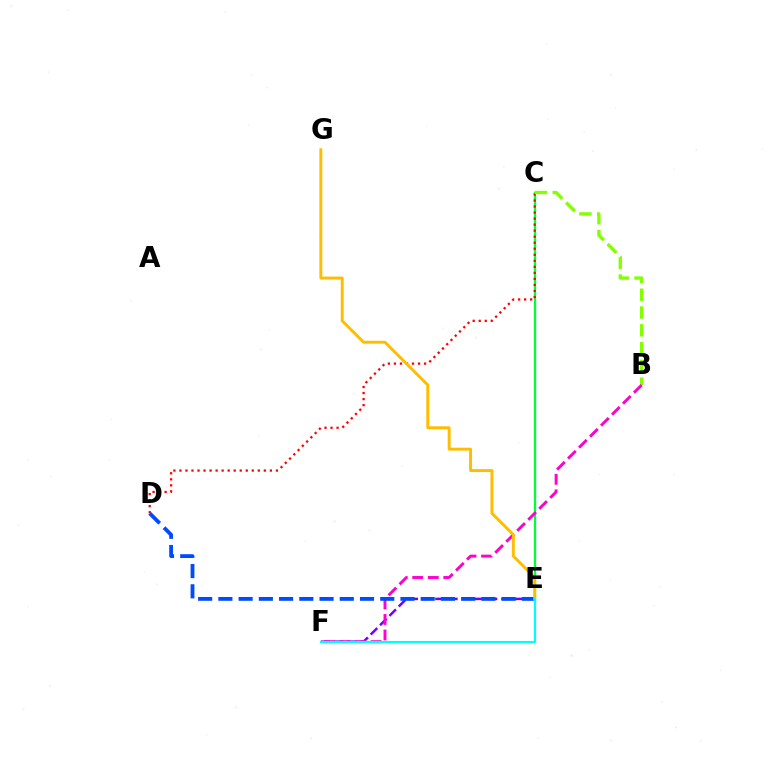{('E', 'F'): [{'color': '#7200ff', 'line_style': 'dashed', 'thickness': 1.79}, {'color': '#00fff6', 'line_style': 'solid', 'thickness': 1.55}], ('C', 'E'): [{'color': '#00ff39', 'line_style': 'solid', 'thickness': 1.62}], ('C', 'D'): [{'color': '#ff0000', 'line_style': 'dotted', 'thickness': 1.64}], ('B', 'C'): [{'color': '#84ff00', 'line_style': 'dashed', 'thickness': 2.42}], ('B', 'F'): [{'color': '#ff00cf', 'line_style': 'dashed', 'thickness': 2.11}], ('D', 'E'): [{'color': '#004bff', 'line_style': 'dashed', 'thickness': 2.75}], ('E', 'G'): [{'color': '#ffbd00', 'line_style': 'solid', 'thickness': 2.11}]}